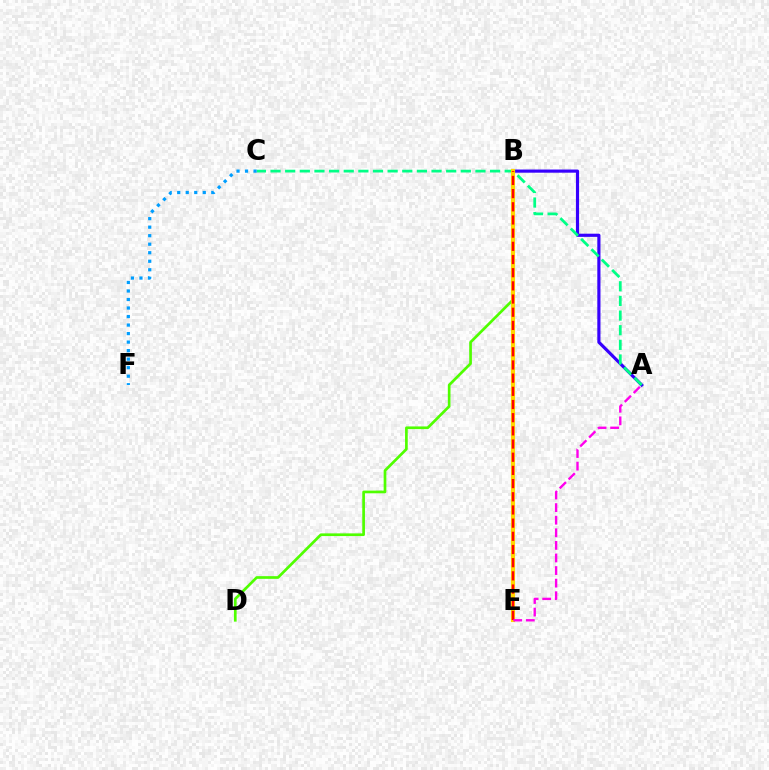{('A', 'B'): [{'color': '#3700ff', 'line_style': 'solid', 'thickness': 2.28}], ('B', 'D'): [{'color': '#4fff00', 'line_style': 'solid', 'thickness': 1.94}], ('A', 'C'): [{'color': '#00ff86', 'line_style': 'dashed', 'thickness': 1.99}], ('B', 'E'): [{'color': '#ffd500', 'line_style': 'solid', 'thickness': 2.98}, {'color': '#ff0000', 'line_style': 'dashed', 'thickness': 1.79}], ('C', 'F'): [{'color': '#009eff', 'line_style': 'dotted', 'thickness': 2.32}], ('A', 'E'): [{'color': '#ff00ed', 'line_style': 'dashed', 'thickness': 1.71}]}